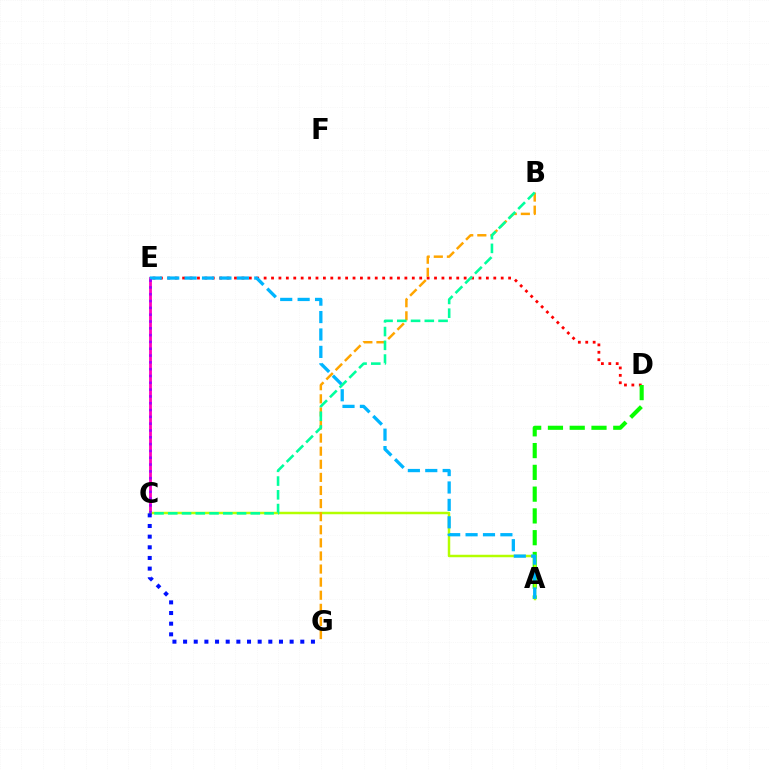{('D', 'E'): [{'color': '#ff0000', 'line_style': 'dotted', 'thickness': 2.01}], ('A', 'D'): [{'color': '#08ff00', 'line_style': 'dashed', 'thickness': 2.96}], ('C', 'E'): [{'color': '#ff00bd', 'line_style': 'solid', 'thickness': 2.02}, {'color': '#9b00ff', 'line_style': 'dotted', 'thickness': 1.85}], ('A', 'C'): [{'color': '#b3ff00', 'line_style': 'solid', 'thickness': 1.78}], ('B', 'G'): [{'color': '#ffa500', 'line_style': 'dashed', 'thickness': 1.78}], ('A', 'E'): [{'color': '#00b5ff', 'line_style': 'dashed', 'thickness': 2.37}], ('B', 'C'): [{'color': '#00ff9d', 'line_style': 'dashed', 'thickness': 1.87}], ('C', 'G'): [{'color': '#0010ff', 'line_style': 'dotted', 'thickness': 2.89}]}